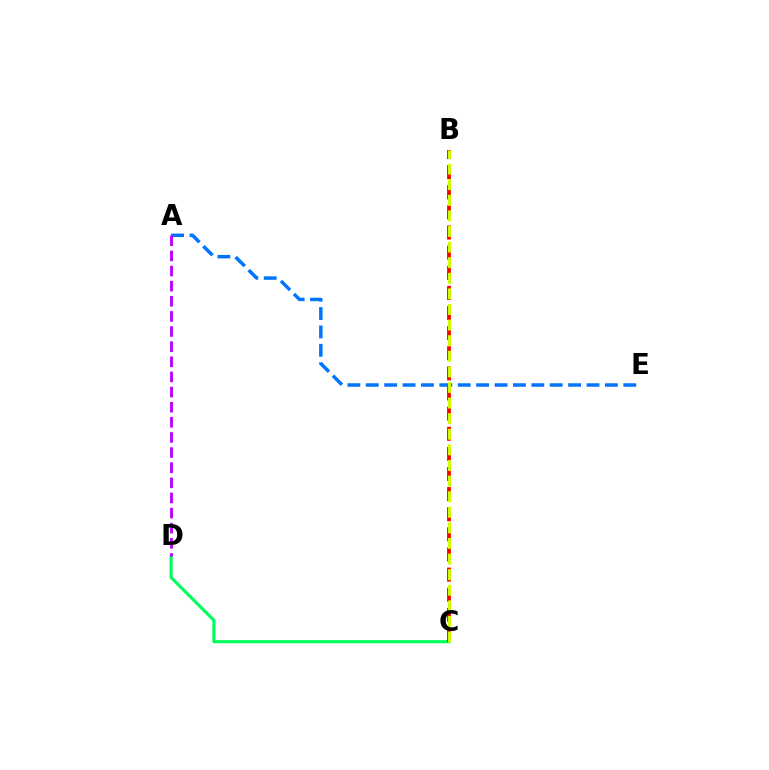{('A', 'E'): [{'color': '#0074ff', 'line_style': 'dashed', 'thickness': 2.5}], ('C', 'D'): [{'color': '#00ff5c', 'line_style': 'solid', 'thickness': 2.22}], ('B', 'C'): [{'color': '#ff0000', 'line_style': 'dashed', 'thickness': 2.73}, {'color': '#d1ff00', 'line_style': 'dashed', 'thickness': 2.12}], ('A', 'D'): [{'color': '#b900ff', 'line_style': 'dashed', 'thickness': 2.06}]}